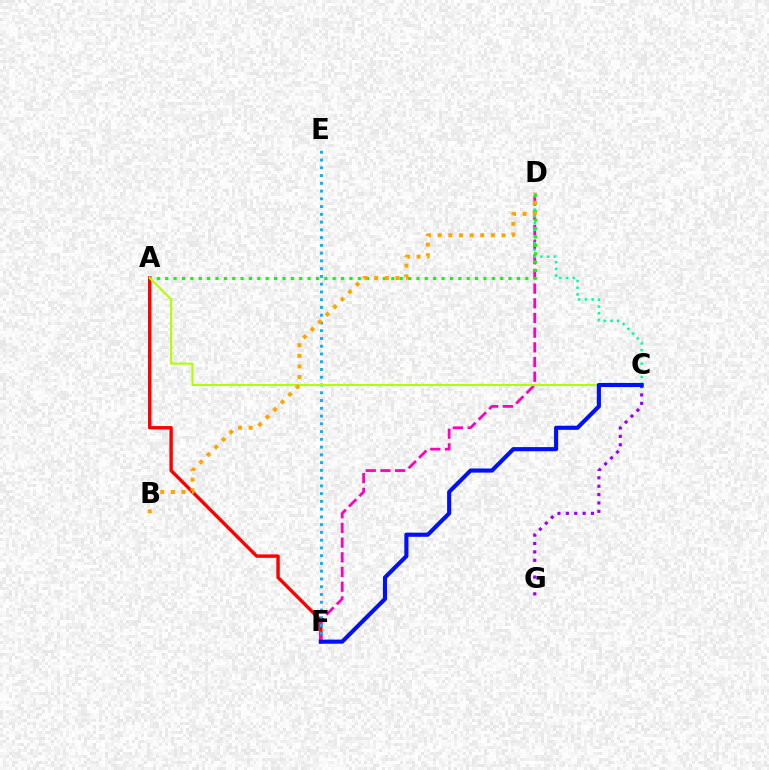{('A', 'F'): [{'color': '#ff0000', 'line_style': 'solid', 'thickness': 2.46}], ('D', 'F'): [{'color': '#ff00bd', 'line_style': 'dashed', 'thickness': 1.99}], ('C', 'G'): [{'color': '#9b00ff', 'line_style': 'dotted', 'thickness': 2.28}], ('E', 'F'): [{'color': '#00b5ff', 'line_style': 'dotted', 'thickness': 2.11}], ('C', 'D'): [{'color': '#00ff9d', 'line_style': 'dotted', 'thickness': 1.82}], ('A', 'D'): [{'color': '#08ff00', 'line_style': 'dotted', 'thickness': 2.28}], ('A', 'C'): [{'color': '#b3ff00', 'line_style': 'solid', 'thickness': 1.53}], ('B', 'D'): [{'color': '#ffa500', 'line_style': 'dotted', 'thickness': 2.89}], ('C', 'F'): [{'color': '#0010ff', 'line_style': 'solid', 'thickness': 2.97}]}